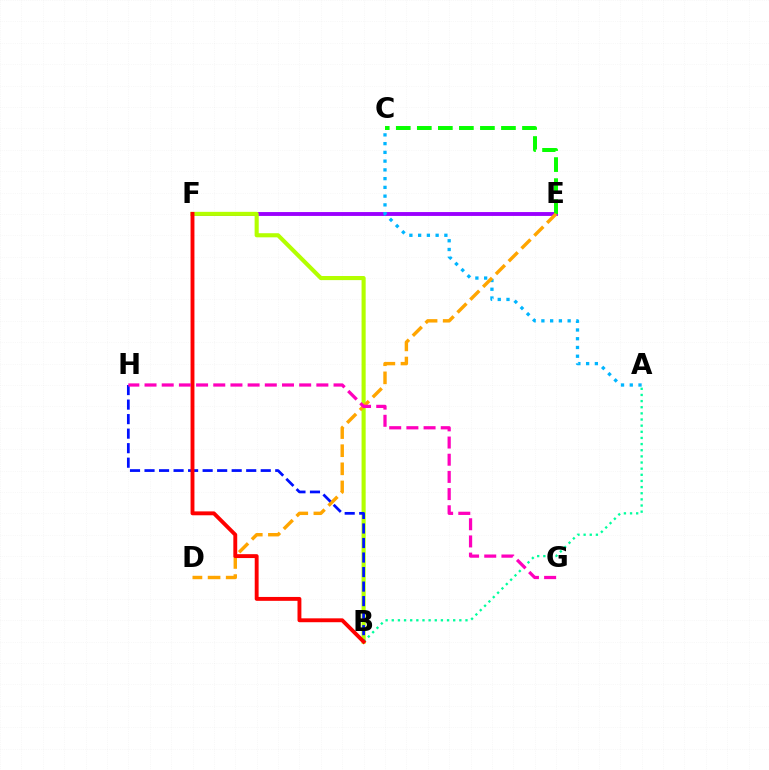{('E', 'F'): [{'color': '#9b00ff', 'line_style': 'solid', 'thickness': 2.79}], ('B', 'F'): [{'color': '#b3ff00', 'line_style': 'solid', 'thickness': 2.96}, {'color': '#ff0000', 'line_style': 'solid', 'thickness': 2.8}], ('A', 'C'): [{'color': '#00b5ff', 'line_style': 'dotted', 'thickness': 2.38}], ('C', 'E'): [{'color': '#08ff00', 'line_style': 'dashed', 'thickness': 2.86}], ('D', 'E'): [{'color': '#ffa500', 'line_style': 'dashed', 'thickness': 2.46}], ('B', 'H'): [{'color': '#0010ff', 'line_style': 'dashed', 'thickness': 1.97}], ('A', 'B'): [{'color': '#00ff9d', 'line_style': 'dotted', 'thickness': 1.67}], ('G', 'H'): [{'color': '#ff00bd', 'line_style': 'dashed', 'thickness': 2.33}]}